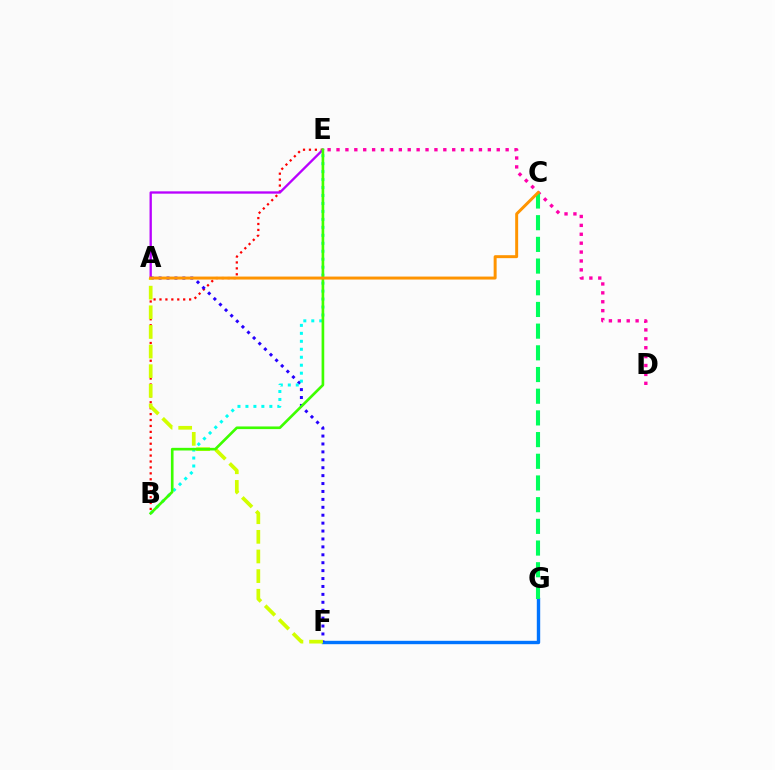{('B', 'E'): [{'color': '#ff0000', 'line_style': 'dotted', 'thickness': 1.61}, {'color': '#00fff6', 'line_style': 'dotted', 'thickness': 2.17}, {'color': '#3dff00', 'line_style': 'solid', 'thickness': 1.91}], ('A', 'E'): [{'color': '#b900ff', 'line_style': 'solid', 'thickness': 1.68}], ('F', 'G'): [{'color': '#0074ff', 'line_style': 'solid', 'thickness': 2.44}], ('D', 'E'): [{'color': '#ff00ac', 'line_style': 'dotted', 'thickness': 2.42}], ('A', 'F'): [{'color': '#2500ff', 'line_style': 'dotted', 'thickness': 2.15}, {'color': '#d1ff00', 'line_style': 'dashed', 'thickness': 2.67}], ('C', 'G'): [{'color': '#00ff5c', 'line_style': 'dashed', 'thickness': 2.95}], ('A', 'C'): [{'color': '#ff9400', 'line_style': 'solid', 'thickness': 2.14}]}